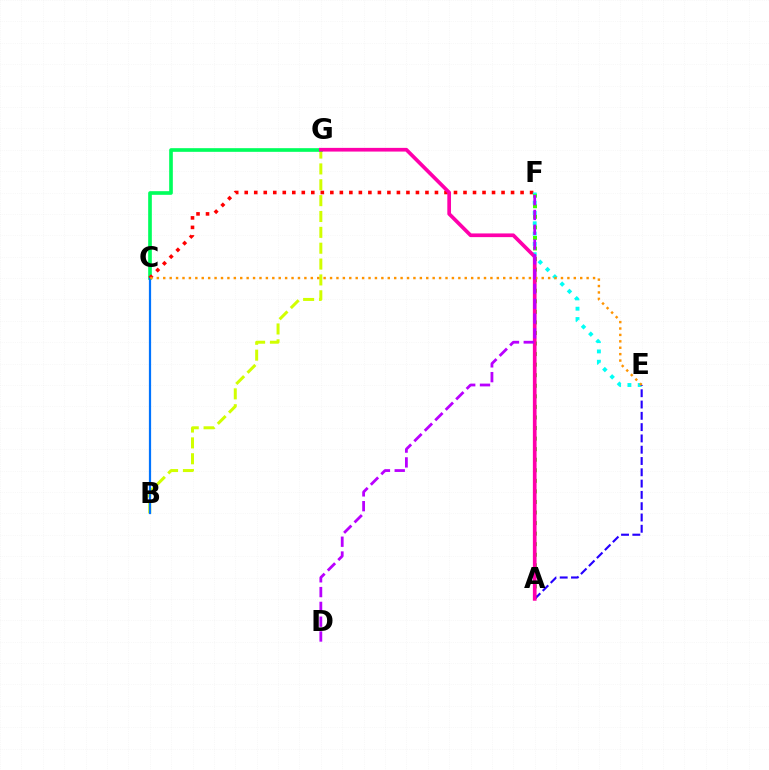{('A', 'F'): [{'color': '#3dff00', 'line_style': 'dotted', 'thickness': 2.87}], ('B', 'G'): [{'color': '#d1ff00', 'line_style': 'dashed', 'thickness': 2.15}], ('C', 'G'): [{'color': '#00ff5c', 'line_style': 'solid', 'thickness': 2.63}], ('B', 'C'): [{'color': '#0074ff', 'line_style': 'solid', 'thickness': 1.6}], ('C', 'F'): [{'color': '#ff0000', 'line_style': 'dotted', 'thickness': 2.58}], ('E', 'F'): [{'color': '#00fff6', 'line_style': 'dotted', 'thickness': 2.8}], ('A', 'E'): [{'color': '#2500ff', 'line_style': 'dashed', 'thickness': 1.53}], ('A', 'G'): [{'color': '#ff00ac', 'line_style': 'solid', 'thickness': 2.66}], ('C', 'E'): [{'color': '#ff9400', 'line_style': 'dotted', 'thickness': 1.74}], ('D', 'F'): [{'color': '#b900ff', 'line_style': 'dashed', 'thickness': 2.01}]}